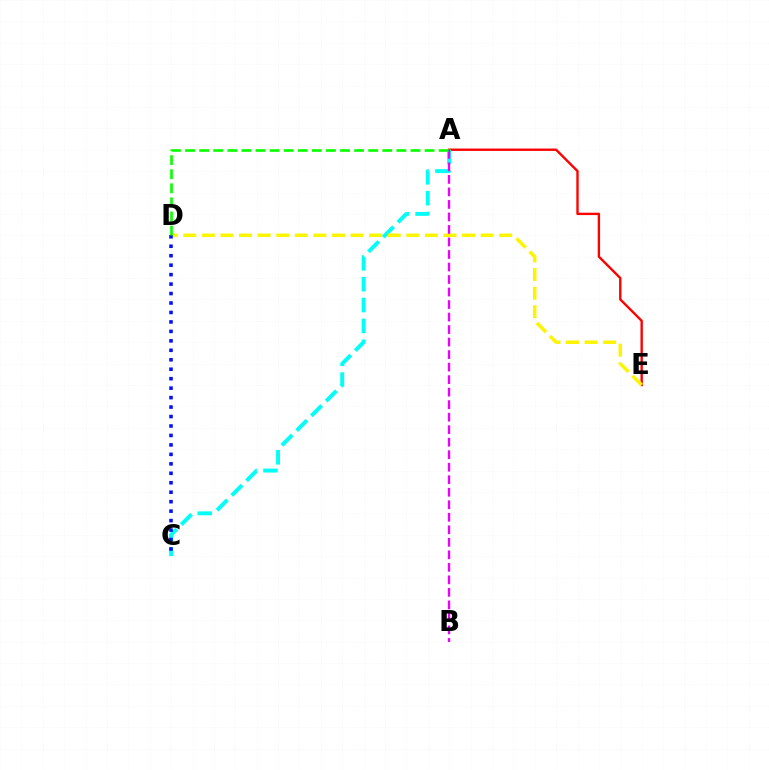{('A', 'E'): [{'color': '#ff0000', 'line_style': 'solid', 'thickness': 1.71}], ('A', 'C'): [{'color': '#00fff6', 'line_style': 'dashed', 'thickness': 2.83}], ('D', 'E'): [{'color': '#fcf500', 'line_style': 'dashed', 'thickness': 2.52}], ('C', 'D'): [{'color': '#0010ff', 'line_style': 'dotted', 'thickness': 2.57}], ('A', 'B'): [{'color': '#ee00ff', 'line_style': 'dashed', 'thickness': 1.7}], ('A', 'D'): [{'color': '#08ff00', 'line_style': 'dashed', 'thickness': 1.91}]}